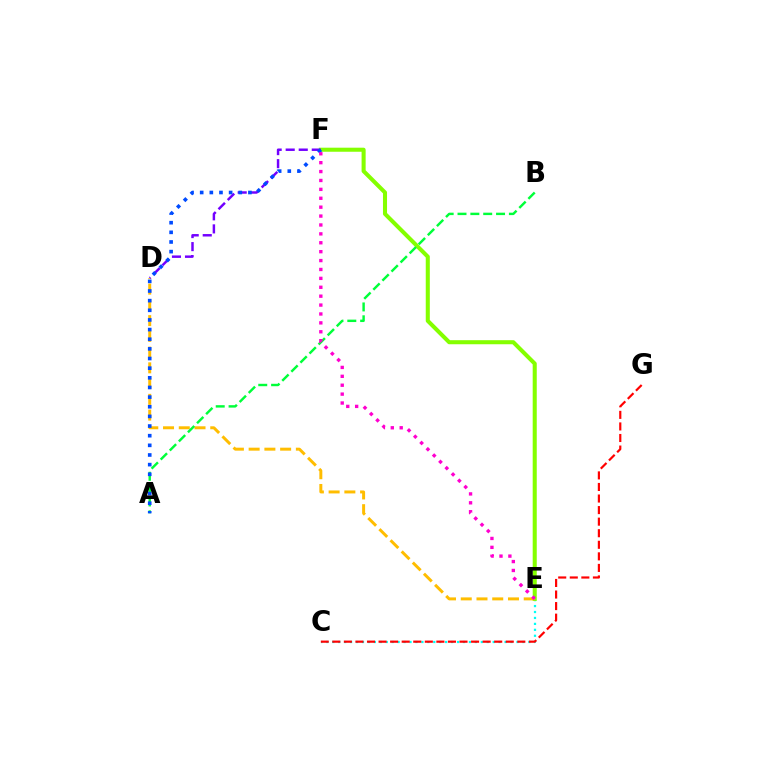{('C', 'E'): [{'color': '#00fff6', 'line_style': 'dotted', 'thickness': 1.61}], ('E', 'F'): [{'color': '#84ff00', 'line_style': 'solid', 'thickness': 2.92}, {'color': '#ff00cf', 'line_style': 'dotted', 'thickness': 2.42}], ('D', 'E'): [{'color': '#ffbd00', 'line_style': 'dashed', 'thickness': 2.14}], ('A', 'B'): [{'color': '#00ff39', 'line_style': 'dashed', 'thickness': 1.75}], ('D', 'F'): [{'color': '#7200ff', 'line_style': 'dashed', 'thickness': 1.77}], ('A', 'F'): [{'color': '#004bff', 'line_style': 'dotted', 'thickness': 2.62}], ('C', 'G'): [{'color': '#ff0000', 'line_style': 'dashed', 'thickness': 1.57}]}